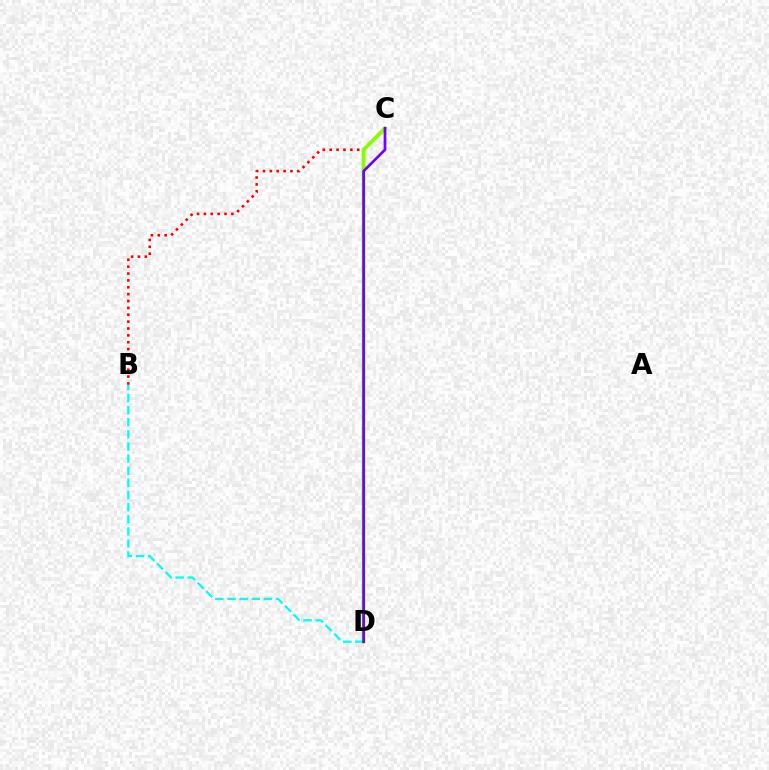{('B', 'C'): [{'color': '#ff0000', 'line_style': 'dotted', 'thickness': 1.87}], ('B', 'D'): [{'color': '#00fff6', 'line_style': 'dashed', 'thickness': 1.65}], ('C', 'D'): [{'color': '#84ff00', 'line_style': 'solid', 'thickness': 2.68}, {'color': '#7200ff', 'line_style': 'solid', 'thickness': 1.95}]}